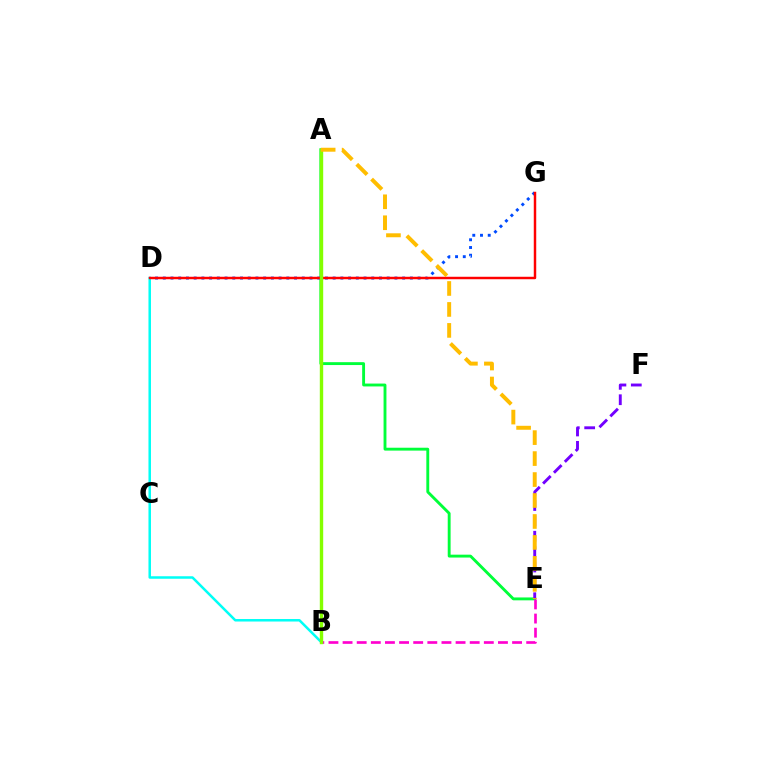{('A', 'E'): [{'color': '#00ff39', 'line_style': 'solid', 'thickness': 2.07}, {'color': '#ffbd00', 'line_style': 'dashed', 'thickness': 2.85}], ('E', 'F'): [{'color': '#7200ff', 'line_style': 'dashed', 'thickness': 2.09}], ('D', 'G'): [{'color': '#004bff', 'line_style': 'dotted', 'thickness': 2.1}, {'color': '#ff0000', 'line_style': 'solid', 'thickness': 1.77}], ('B', 'D'): [{'color': '#00fff6', 'line_style': 'solid', 'thickness': 1.81}], ('B', 'E'): [{'color': '#ff00cf', 'line_style': 'dashed', 'thickness': 1.92}], ('A', 'B'): [{'color': '#84ff00', 'line_style': 'solid', 'thickness': 2.44}]}